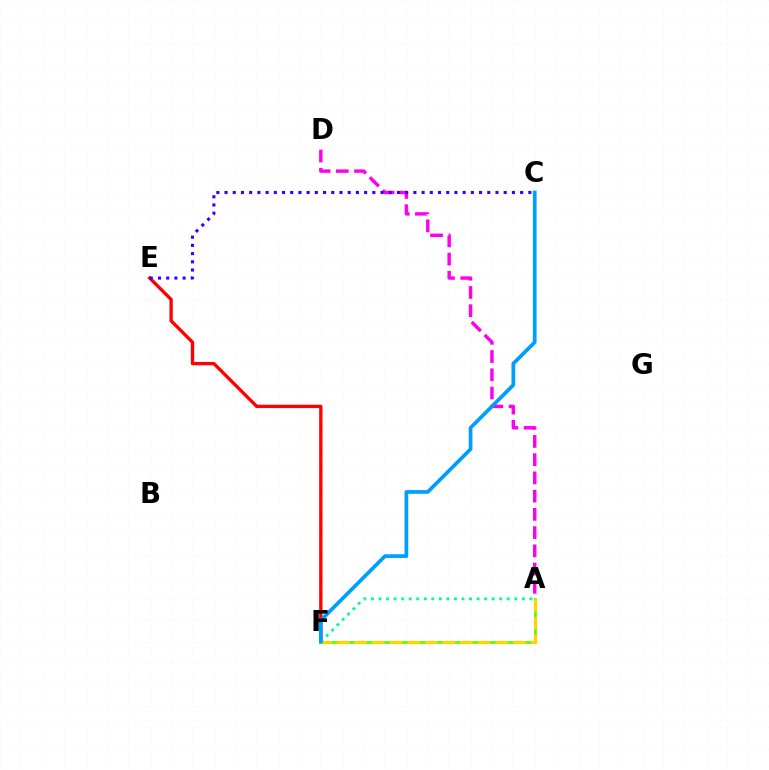{('E', 'F'): [{'color': '#ff0000', 'line_style': 'solid', 'thickness': 2.4}], ('A', 'F'): [{'color': '#4fff00', 'line_style': 'solid', 'thickness': 1.93}, {'color': '#00ff86', 'line_style': 'dotted', 'thickness': 2.05}, {'color': '#ffd500', 'line_style': 'dashed', 'thickness': 2.4}], ('A', 'D'): [{'color': '#ff00ed', 'line_style': 'dashed', 'thickness': 2.48}], ('C', 'E'): [{'color': '#3700ff', 'line_style': 'dotted', 'thickness': 2.23}], ('C', 'F'): [{'color': '#009eff', 'line_style': 'solid', 'thickness': 2.68}]}